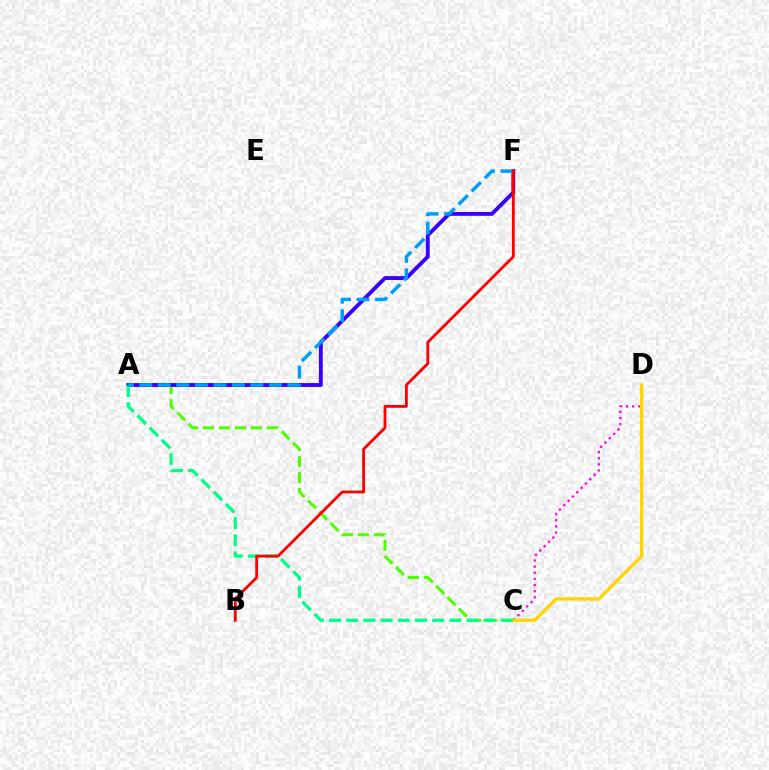{('C', 'D'): [{'color': '#ff00ed', 'line_style': 'dotted', 'thickness': 1.67}, {'color': '#ffd500', 'line_style': 'solid', 'thickness': 2.36}], ('A', 'C'): [{'color': '#4fff00', 'line_style': 'dashed', 'thickness': 2.18}, {'color': '#00ff86', 'line_style': 'dashed', 'thickness': 2.33}], ('A', 'F'): [{'color': '#3700ff', 'line_style': 'solid', 'thickness': 2.77}, {'color': '#009eff', 'line_style': 'dashed', 'thickness': 2.51}], ('B', 'F'): [{'color': '#ff0000', 'line_style': 'solid', 'thickness': 2.01}]}